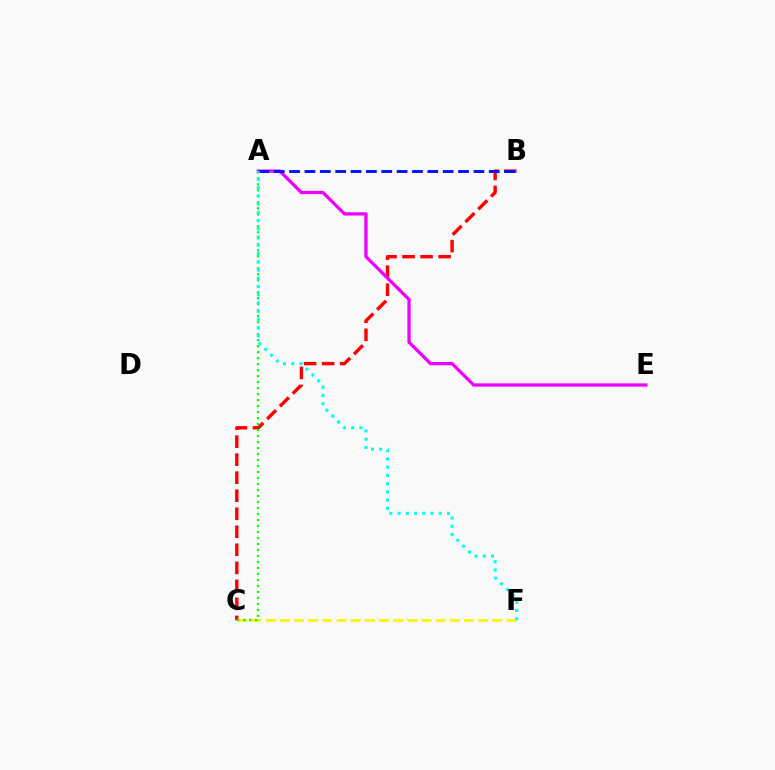{('B', 'C'): [{'color': '#ff0000', 'line_style': 'dashed', 'thickness': 2.45}], ('A', 'E'): [{'color': '#ee00ff', 'line_style': 'solid', 'thickness': 2.36}], ('C', 'F'): [{'color': '#fcf500', 'line_style': 'dashed', 'thickness': 1.92}], ('A', 'C'): [{'color': '#08ff00', 'line_style': 'dotted', 'thickness': 1.63}], ('A', 'B'): [{'color': '#0010ff', 'line_style': 'dashed', 'thickness': 2.09}], ('A', 'F'): [{'color': '#00fff6', 'line_style': 'dotted', 'thickness': 2.24}]}